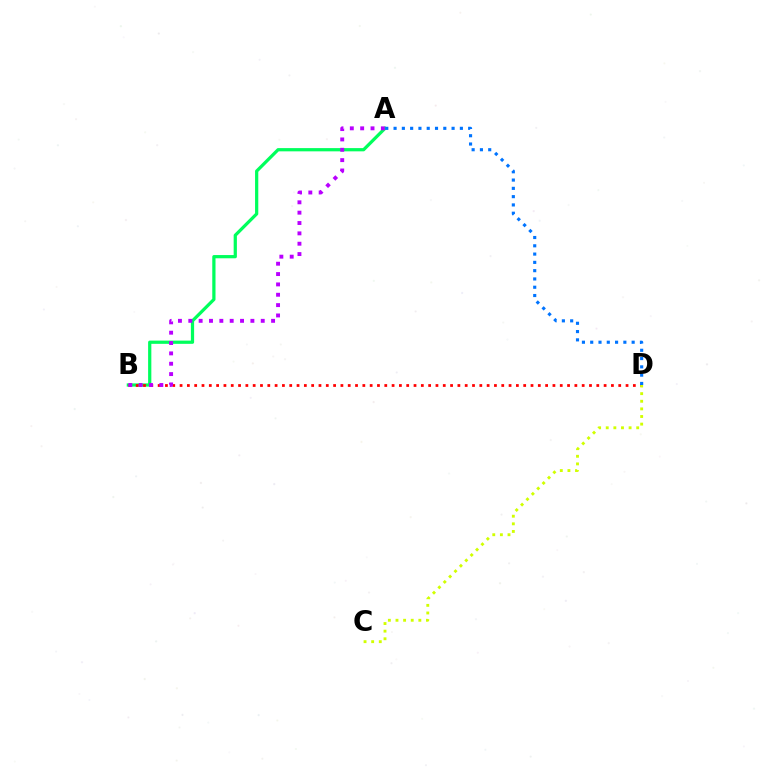{('A', 'B'): [{'color': '#00ff5c', 'line_style': 'solid', 'thickness': 2.33}, {'color': '#b900ff', 'line_style': 'dotted', 'thickness': 2.81}], ('B', 'D'): [{'color': '#ff0000', 'line_style': 'dotted', 'thickness': 1.99}], ('A', 'D'): [{'color': '#0074ff', 'line_style': 'dotted', 'thickness': 2.25}], ('C', 'D'): [{'color': '#d1ff00', 'line_style': 'dotted', 'thickness': 2.07}]}